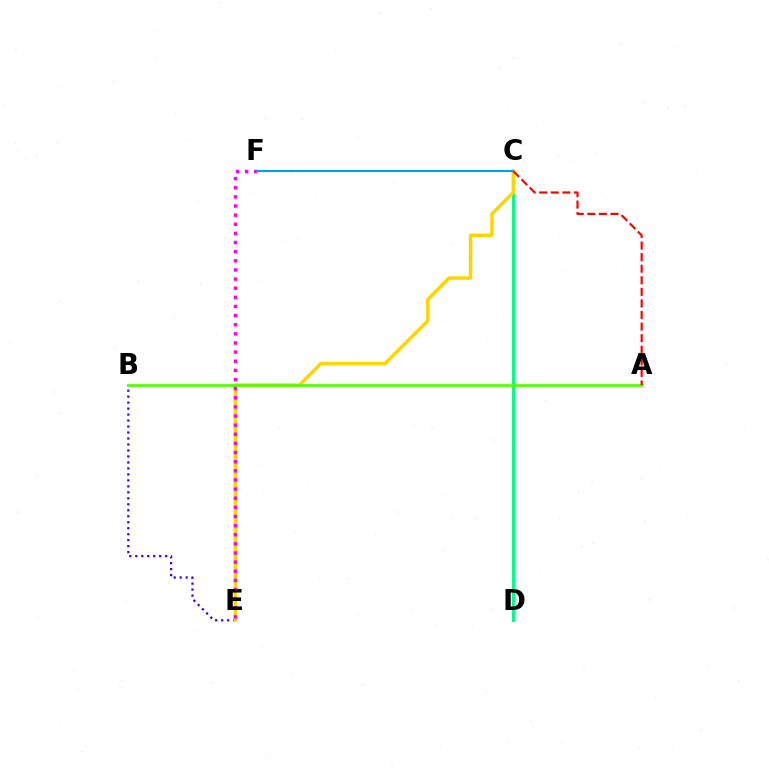{('B', 'E'): [{'color': '#3700ff', 'line_style': 'dotted', 'thickness': 1.62}], ('C', 'D'): [{'color': '#00ff86', 'line_style': 'solid', 'thickness': 2.14}], ('C', 'E'): [{'color': '#ffd500', 'line_style': 'solid', 'thickness': 2.51}], ('A', 'B'): [{'color': '#4fff00', 'line_style': 'solid', 'thickness': 1.93}], ('A', 'C'): [{'color': '#ff0000', 'line_style': 'dashed', 'thickness': 1.57}], ('E', 'F'): [{'color': '#ff00ed', 'line_style': 'dotted', 'thickness': 2.48}], ('C', 'F'): [{'color': '#009eff', 'line_style': 'solid', 'thickness': 1.52}]}